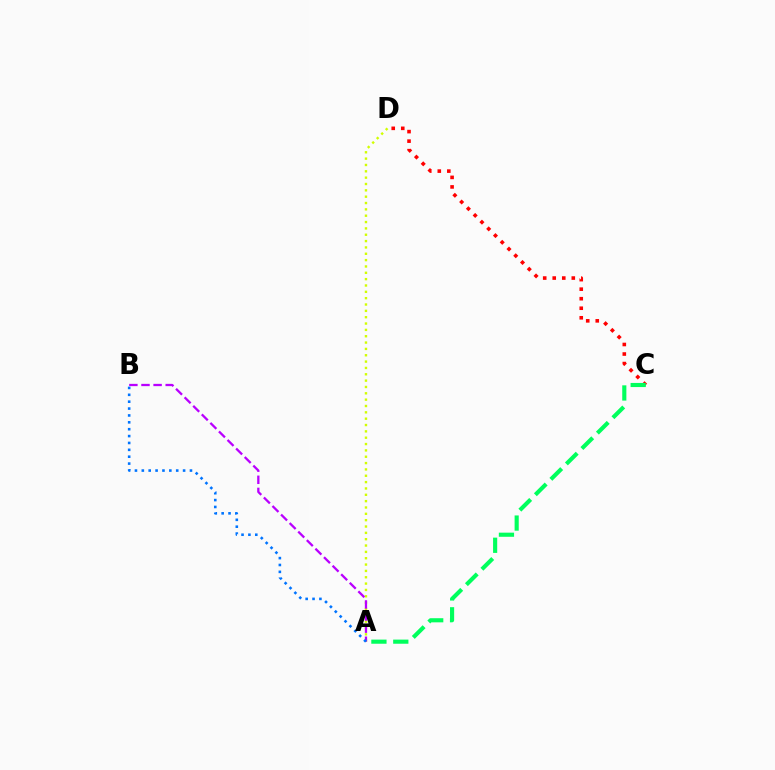{('A', 'D'): [{'color': '#d1ff00', 'line_style': 'dotted', 'thickness': 1.72}], ('A', 'B'): [{'color': '#b900ff', 'line_style': 'dashed', 'thickness': 1.64}, {'color': '#0074ff', 'line_style': 'dotted', 'thickness': 1.87}], ('C', 'D'): [{'color': '#ff0000', 'line_style': 'dotted', 'thickness': 2.59}], ('A', 'C'): [{'color': '#00ff5c', 'line_style': 'dashed', 'thickness': 2.97}]}